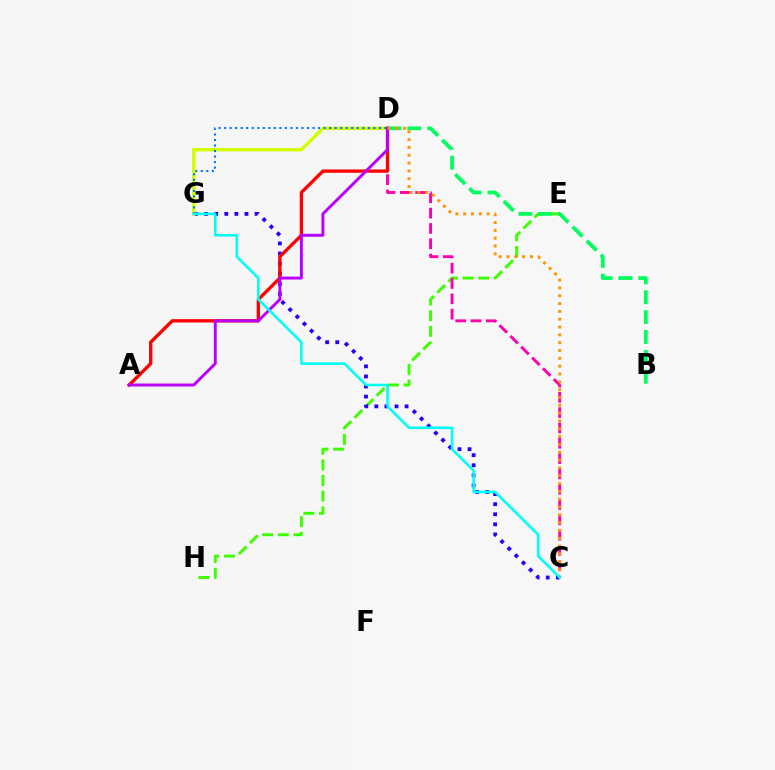{('E', 'H'): [{'color': '#3dff00', 'line_style': 'dashed', 'thickness': 2.13}], ('C', 'D'): [{'color': '#ff00ac', 'line_style': 'dashed', 'thickness': 2.08}, {'color': '#ff9400', 'line_style': 'dotted', 'thickness': 2.13}], ('C', 'G'): [{'color': '#2500ff', 'line_style': 'dotted', 'thickness': 2.74}, {'color': '#00fff6', 'line_style': 'solid', 'thickness': 1.85}], ('D', 'G'): [{'color': '#d1ff00', 'line_style': 'solid', 'thickness': 2.45}, {'color': '#0074ff', 'line_style': 'dotted', 'thickness': 1.5}], ('B', 'D'): [{'color': '#00ff5c', 'line_style': 'dashed', 'thickness': 2.7}], ('A', 'D'): [{'color': '#ff0000', 'line_style': 'solid', 'thickness': 2.39}, {'color': '#b900ff', 'line_style': 'solid', 'thickness': 2.11}]}